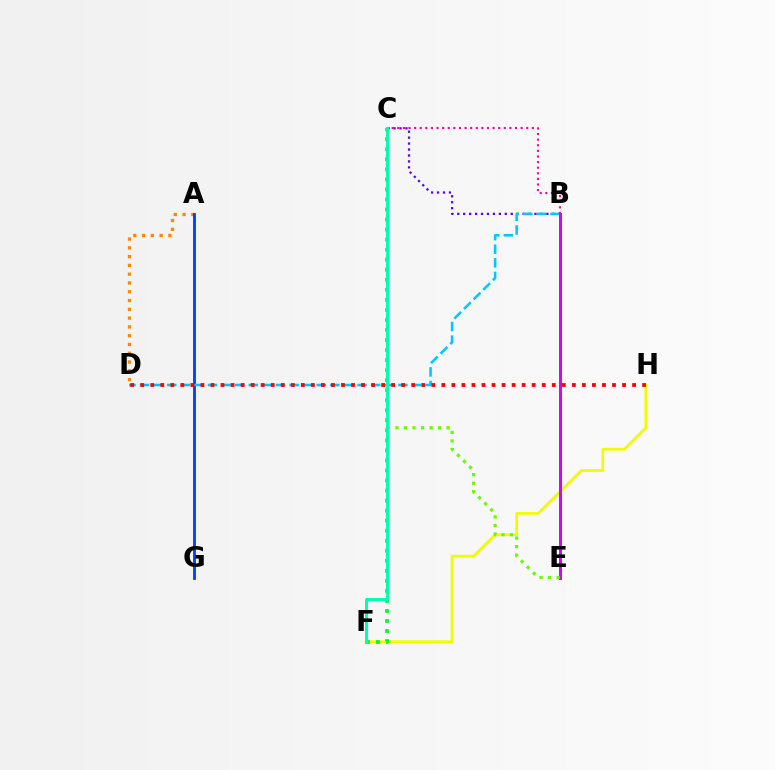{('A', 'D'): [{'color': '#ff8800', 'line_style': 'dotted', 'thickness': 2.39}], ('F', 'H'): [{'color': '#eeff00', 'line_style': 'solid', 'thickness': 1.98}], ('B', 'C'): [{'color': '#4f00ff', 'line_style': 'dotted', 'thickness': 1.61}, {'color': '#ff00a0', 'line_style': 'dotted', 'thickness': 1.52}], ('A', 'G'): [{'color': '#003fff', 'line_style': 'solid', 'thickness': 2.03}], ('B', 'D'): [{'color': '#00c7ff', 'line_style': 'dashed', 'thickness': 1.85}], ('B', 'E'): [{'color': '#d600ff', 'line_style': 'solid', 'thickness': 2.13}], ('C', 'F'): [{'color': '#00ff27', 'line_style': 'dotted', 'thickness': 2.73}, {'color': '#00ffaf', 'line_style': 'solid', 'thickness': 2.11}], ('C', 'E'): [{'color': '#66ff00', 'line_style': 'dotted', 'thickness': 2.32}], ('D', 'H'): [{'color': '#ff0000', 'line_style': 'dotted', 'thickness': 2.73}]}